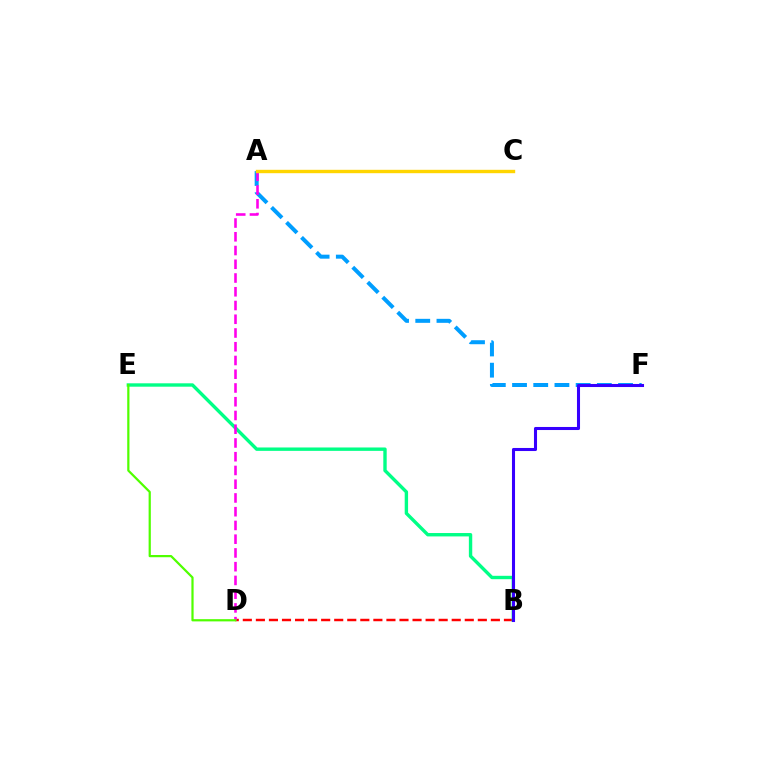{('B', 'D'): [{'color': '#ff0000', 'line_style': 'dashed', 'thickness': 1.77}], ('A', 'F'): [{'color': '#009eff', 'line_style': 'dashed', 'thickness': 2.88}], ('B', 'E'): [{'color': '#00ff86', 'line_style': 'solid', 'thickness': 2.44}], ('B', 'F'): [{'color': '#3700ff', 'line_style': 'solid', 'thickness': 2.21}], ('A', 'D'): [{'color': '#ff00ed', 'line_style': 'dashed', 'thickness': 1.87}], ('A', 'C'): [{'color': '#ffd500', 'line_style': 'solid', 'thickness': 2.44}], ('D', 'E'): [{'color': '#4fff00', 'line_style': 'solid', 'thickness': 1.6}]}